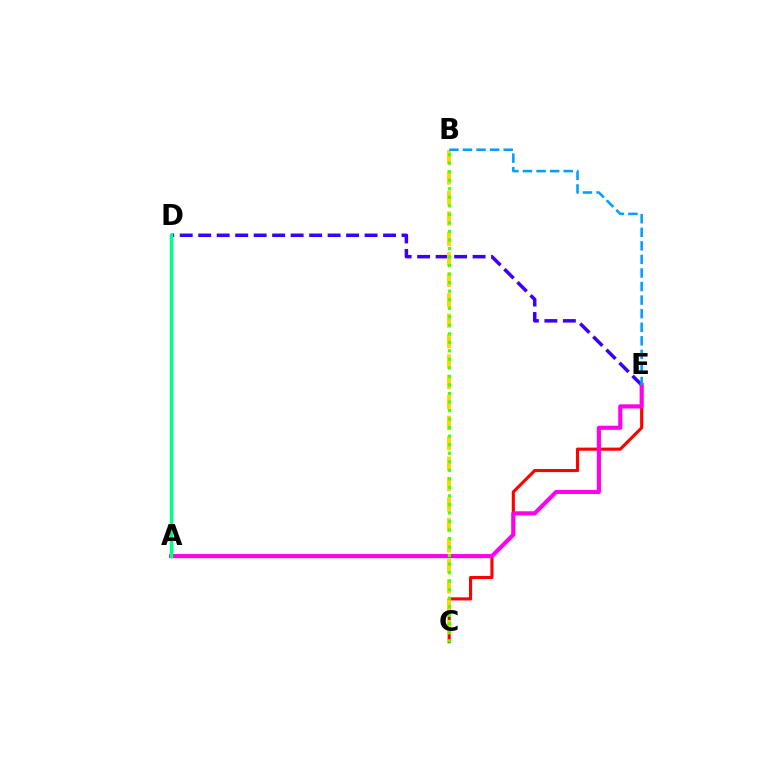{('D', 'E'): [{'color': '#3700ff', 'line_style': 'dashed', 'thickness': 2.51}], ('C', 'E'): [{'color': '#ff0000', 'line_style': 'solid', 'thickness': 2.24}], ('B', 'C'): [{'color': '#ffd500', 'line_style': 'dashed', 'thickness': 2.78}, {'color': '#4fff00', 'line_style': 'dotted', 'thickness': 2.32}], ('A', 'E'): [{'color': '#ff00ed', 'line_style': 'solid', 'thickness': 2.97}], ('A', 'D'): [{'color': '#00ff86', 'line_style': 'solid', 'thickness': 2.49}], ('B', 'E'): [{'color': '#009eff', 'line_style': 'dashed', 'thickness': 1.84}]}